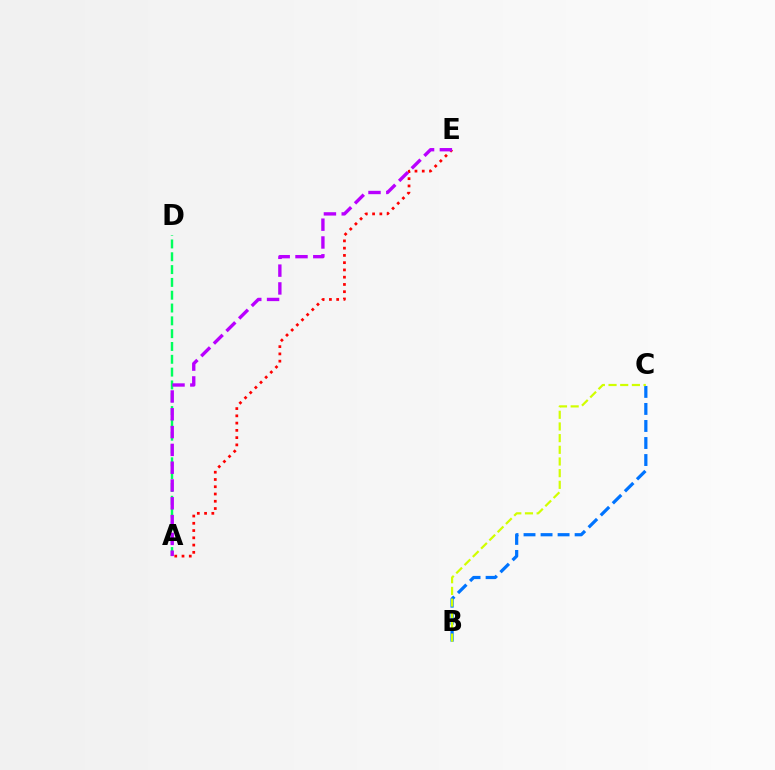{('A', 'D'): [{'color': '#00ff5c', 'line_style': 'dashed', 'thickness': 1.74}], ('B', 'C'): [{'color': '#0074ff', 'line_style': 'dashed', 'thickness': 2.31}, {'color': '#d1ff00', 'line_style': 'dashed', 'thickness': 1.59}], ('A', 'E'): [{'color': '#ff0000', 'line_style': 'dotted', 'thickness': 1.97}, {'color': '#b900ff', 'line_style': 'dashed', 'thickness': 2.42}]}